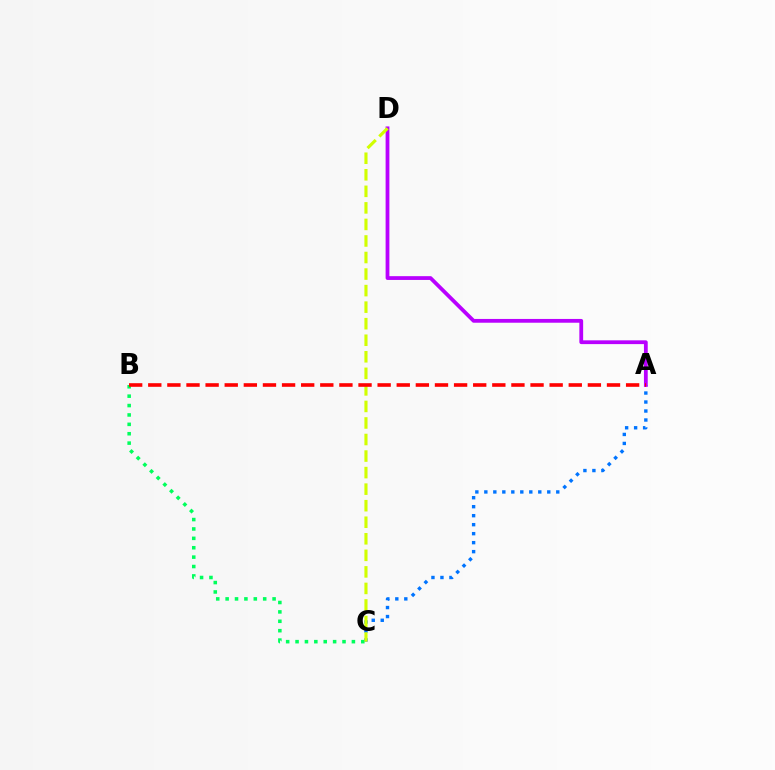{('A', 'C'): [{'color': '#0074ff', 'line_style': 'dotted', 'thickness': 2.44}], ('B', 'C'): [{'color': '#00ff5c', 'line_style': 'dotted', 'thickness': 2.55}], ('A', 'D'): [{'color': '#b900ff', 'line_style': 'solid', 'thickness': 2.72}], ('C', 'D'): [{'color': '#d1ff00', 'line_style': 'dashed', 'thickness': 2.25}], ('A', 'B'): [{'color': '#ff0000', 'line_style': 'dashed', 'thickness': 2.6}]}